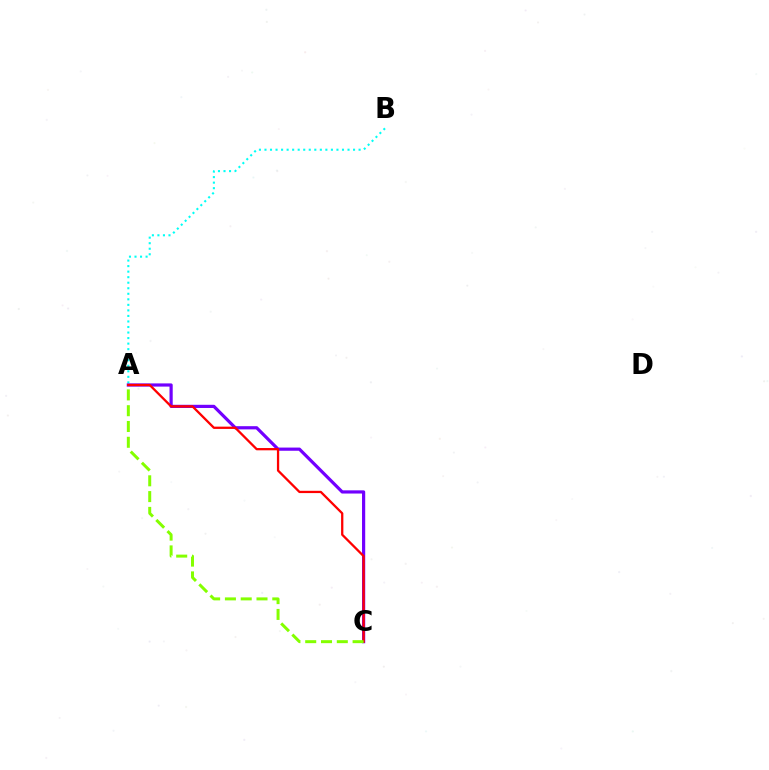{('A', 'B'): [{'color': '#00fff6', 'line_style': 'dotted', 'thickness': 1.5}], ('A', 'C'): [{'color': '#7200ff', 'line_style': 'solid', 'thickness': 2.3}, {'color': '#ff0000', 'line_style': 'solid', 'thickness': 1.64}, {'color': '#84ff00', 'line_style': 'dashed', 'thickness': 2.15}]}